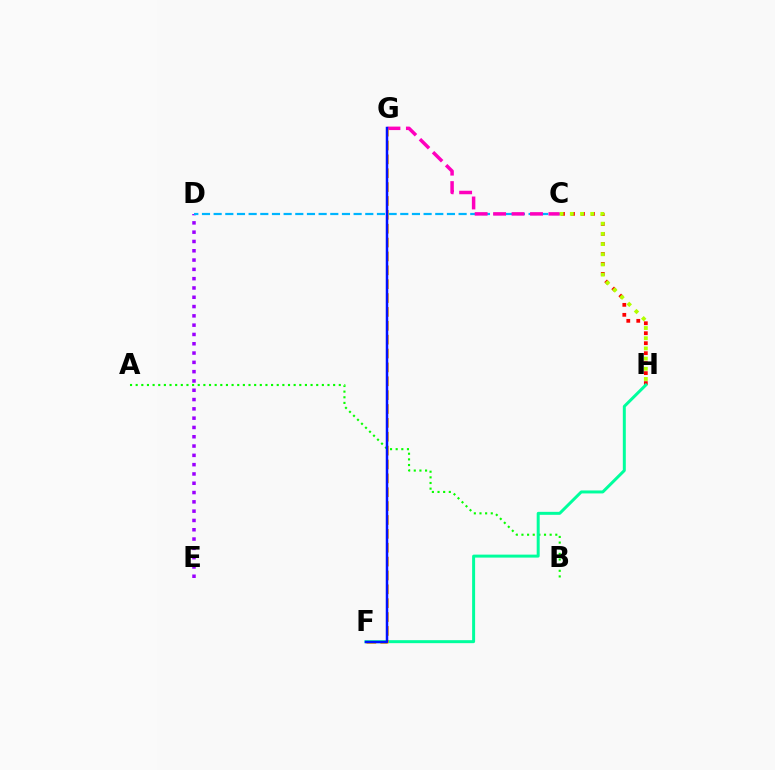{('D', 'E'): [{'color': '#9b00ff', 'line_style': 'dotted', 'thickness': 2.53}], ('A', 'B'): [{'color': '#08ff00', 'line_style': 'dotted', 'thickness': 1.53}], ('C', 'H'): [{'color': '#ff0000', 'line_style': 'dotted', 'thickness': 2.71}, {'color': '#b3ff00', 'line_style': 'dotted', 'thickness': 2.77}], ('C', 'D'): [{'color': '#00b5ff', 'line_style': 'dashed', 'thickness': 1.58}], ('C', 'G'): [{'color': '#ff00bd', 'line_style': 'dashed', 'thickness': 2.51}], ('F', 'H'): [{'color': '#00ff9d', 'line_style': 'solid', 'thickness': 2.15}], ('F', 'G'): [{'color': '#ffa500', 'line_style': 'dashed', 'thickness': 1.88}, {'color': '#0010ff', 'line_style': 'solid', 'thickness': 1.79}]}